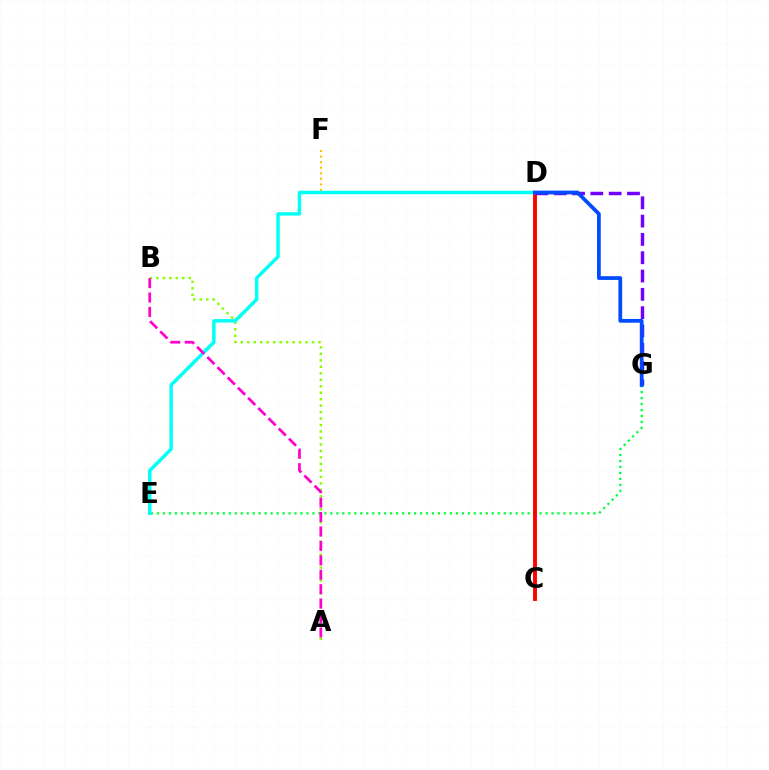{('D', 'F'): [{'color': '#ffbd00', 'line_style': 'dotted', 'thickness': 1.51}], ('A', 'B'): [{'color': '#84ff00', 'line_style': 'dotted', 'thickness': 1.76}, {'color': '#ff00cf', 'line_style': 'dashed', 'thickness': 1.96}], ('E', 'G'): [{'color': '#00ff39', 'line_style': 'dotted', 'thickness': 1.62}], ('C', 'D'): [{'color': '#ff0000', 'line_style': 'solid', 'thickness': 2.81}], ('D', 'E'): [{'color': '#00fff6', 'line_style': 'solid', 'thickness': 2.48}], ('D', 'G'): [{'color': '#7200ff', 'line_style': 'dashed', 'thickness': 2.49}, {'color': '#004bff', 'line_style': 'solid', 'thickness': 2.7}]}